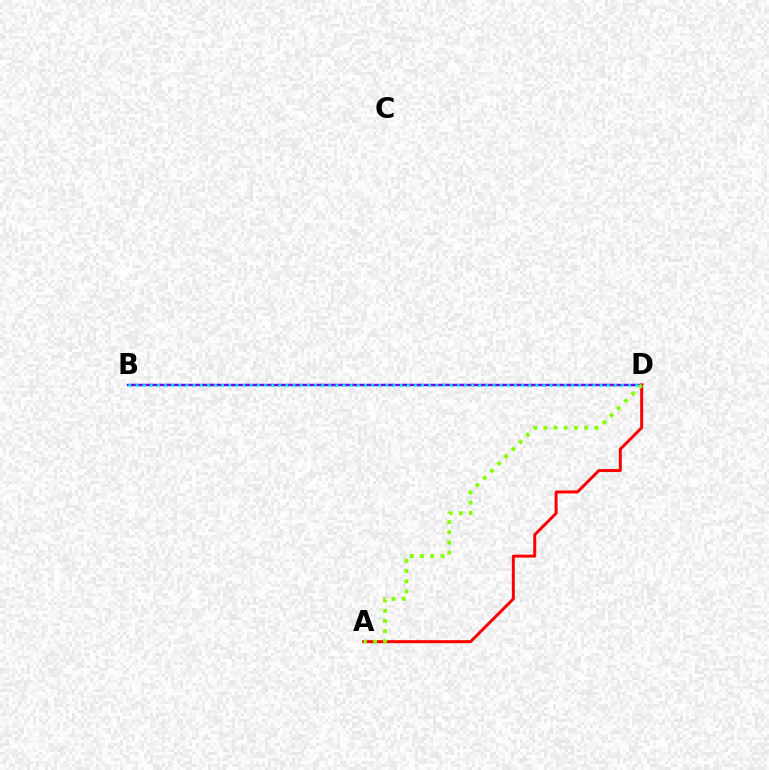{('B', 'D'): [{'color': '#7200ff', 'line_style': 'solid', 'thickness': 1.77}, {'color': '#00fff6', 'line_style': 'dotted', 'thickness': 1.94}], ('A', 'D'): [{'color': '#ff0000', 'line_style': 'solid', 'thickness': 2.15}, {'color': '#84ff00', 'line_style': 'dotted', 'thickness': 2.77}]}